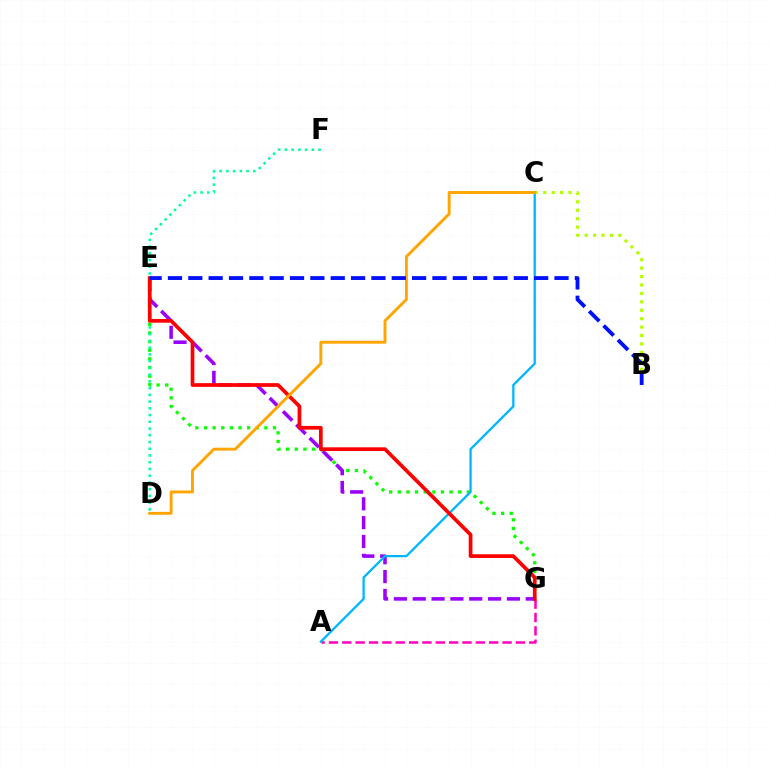{('E', 'G'): [{'color': '#08ff00', 'line_style': 'dotted', 'thickness': 2.34}, {'color': '#9b00ff', 'line_style': 'dashed', 'thickness': 2.56}, {'color': '#ff0000', 'line_style': 'solid', 'thickness': 2.67}], ('D', 'F'): [{'color': '#00ff9d', 'line_style': 'dotted', 'thickness': 1.83}], ('B', 'C'): [{'color': '#b3ff00', 'line_style': 'dotted', 'thickness': 2.29}], ('A', 'G'): [{'color': '#ff00bd', 'line_style': 'dashed', 'thickness': 1.81}], ('A', 'C'): [{'color': '#00b5ff', 'line_style': 'solid', 'thickness': 1.64}], ('C', 'D'): [{'color': '#ffa500', 'line_style': 'solid', 'thickness': 2.1}], ('B', 'E'): [{'color': '#0010ff', 'line_style': 'dashed', 'thickness': 2.76}]}